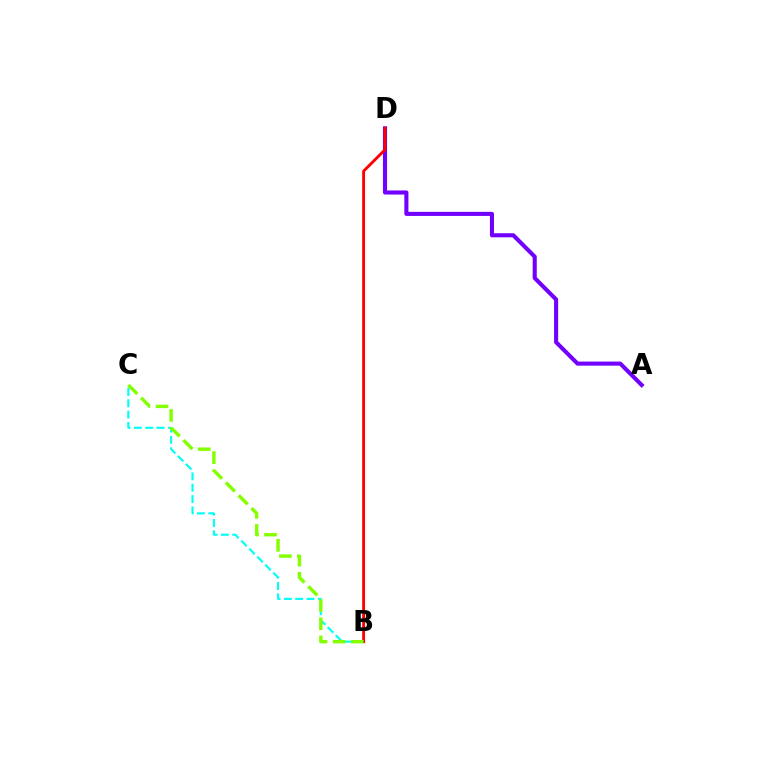{('B', 'C'): [{'color': '#00fff6', 'line_style': 'dashed', 'thickness': 1.54}, {'color': '#84ff00', 'line_style': 'dashed', 'thickness': 2.46}], ('A', 'D'): [{'color': '#7200ff', 'line_style': 'solid', 'thickness': 2.94}], ('B', 'D'): [{'color': '#ff0000', 'line_style': 'solid', 'thickness': 2.07}]}